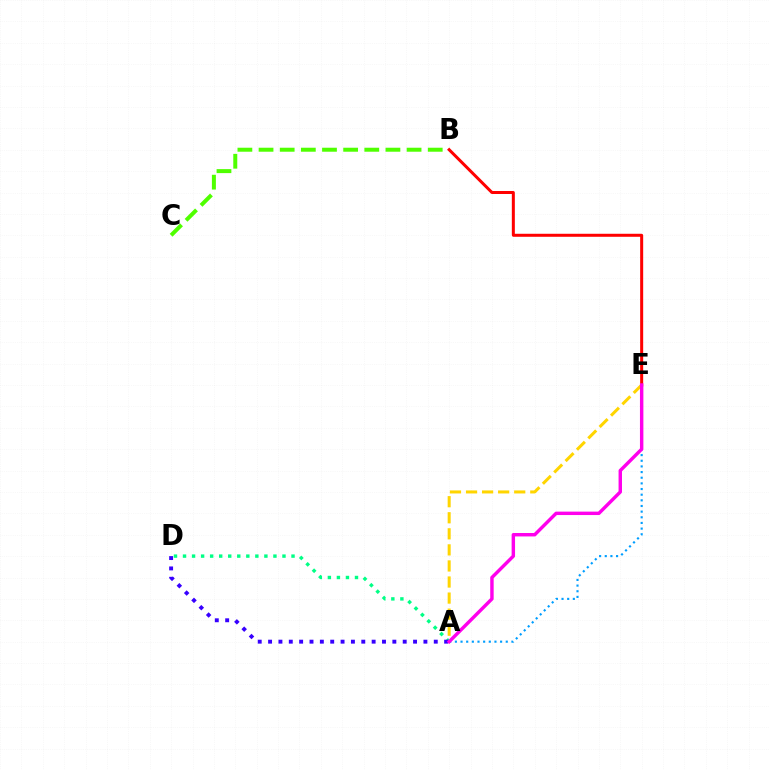{('A', 'E'): [{'color': '#009eff', 'line_style': 'dotted', 'thickness': 1.54}, {'color': '#ffd500', 'line_style': 'dashed', 'thickness': 2.18}, {'color': '#ff00ed', 'line_style': 'solid', 'thickness': 2.47}], ('A', 'D'): [{'color': '#00ff86', 'line_style': 'dotted', 'thickness': 2.46}, {'color': '#3700ff', 'line_style': 'dotted', 'thickness': 2.81}], ('B', 'C'): [{'color': '#4fff00', 'line_style': 'dashed', 'thickness': 2.87}], ('B', 'E'): [{'color': '#ff0000', 'line_style': 'solid', 'thickness': 2.17}]}